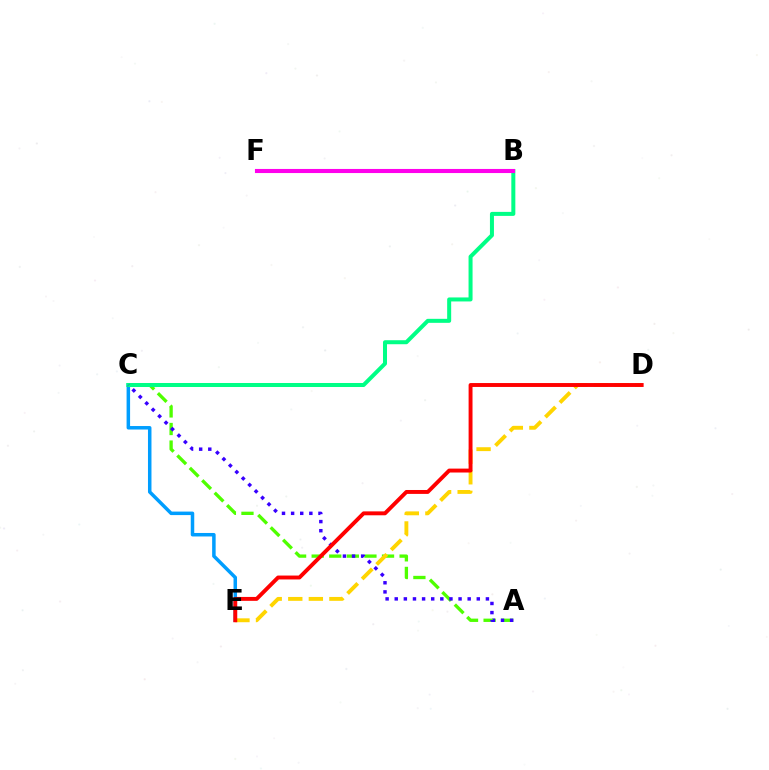{('C', 'E'): [{'color': '#009eff', 'line_style': 'solid', 'thickness': 2.52}], ('A', 'C'): [{'color': '#4fff00', 'line_style': 'dashed', 'thickness': 2.39}, {'color': '#3700ff', 'line_style': 'dotted', 'thickness': 2.48}], ('B', 'C'): [{'color': '#00ff86', 'line_style': 'solid', 'thickness': 2.89}], ('B', 'F'): [{'color': '#ff00ed', 'line_style': 'solid', 'thickness': 2.95}], ('D', 'E'): [{'color': '#ffd500', 'line_style': 'dashed', 'thickness': 2.79}, {'color': '#ff0000', 'line_style': 'solid', 'thickness': 2.81}]}